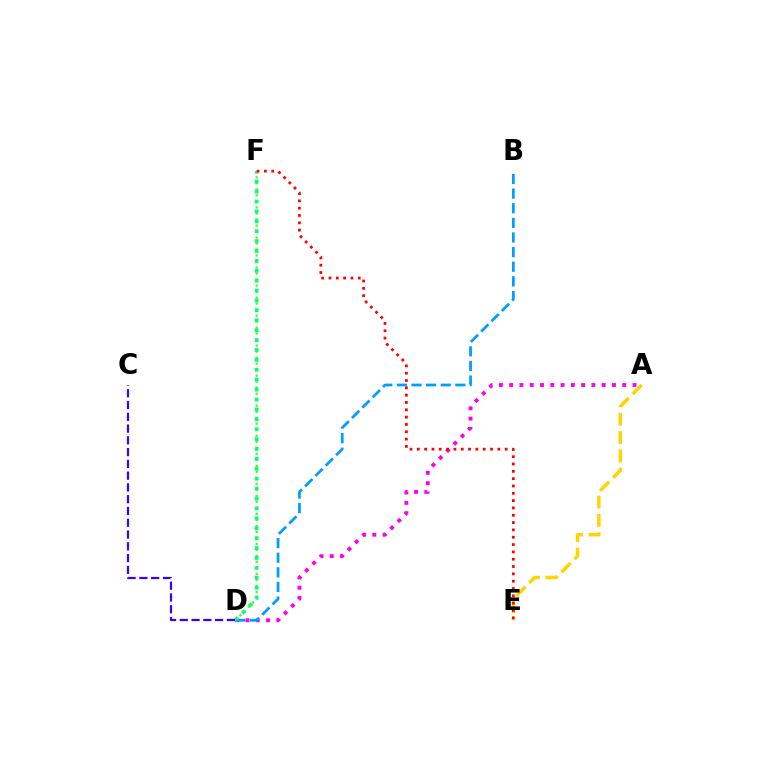{('A', 'D'): [{'color': '#ff00ed', 'line_style': 'dotted', 'thickness': 2.79}], ('D', 'F'): [{'color': '#4fff00', 'line_style': 'dotted', 'thickness': 1.63}, {'color': '#00ff86', 'line_style': 'dotted', 'thickness': 2.69}], ('B', 'D'): [{'color': '#009eff', 'line_style': 'dashed', 'thickness': 1.99}], ('C', 'D'): [{'color': '#3700ff', 'line_style': 'dashed', 'thickness': 1.6}], ('A', 'E'): [{'color': '#ffd500', 'line_style': 'dashed', 'thickness': 2.49}], ('E', 'F'): [{'color': '#ff0000', 'line_style': 'dotted', 'thickness': 1.99}]}